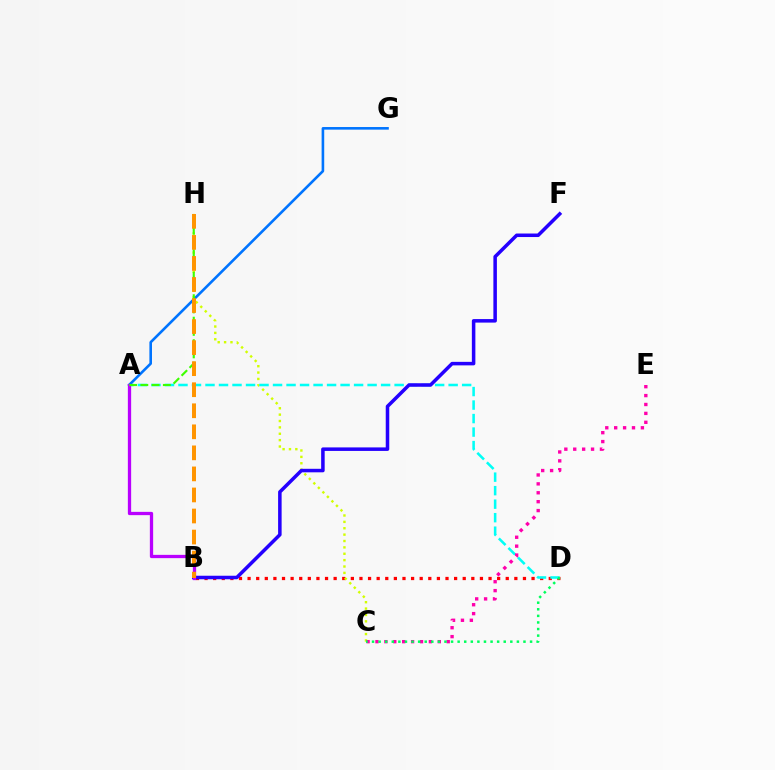{('B', 'D'): [{'color': '#ff0000', 'line_style': 'dotted', 'thickness': 2.34}], ('C', 'H'): [{'color': '#d1ff00', 'line_style': 'dotted', 'thickness': 1.73}], ('A', 'D'): [{'color': '#00fff6', 'line_style': 'dashed', 'thickness': 1.84}], ('B', 'F'): [{'color': '#2500ff', 'line_style': 'solid', 'thickness': 2.54}], ('A', 'G'): [{'color': '#0074ff', 'line_style': 'solid', 'thickness': 1.88}], ('C', 'E'): [{'color': '#ff00ac', 'line_style': 'dotted', 'thickness': 2.42}], ('A', 'B'): [{'color': '#b900ff', 'line_style': 'solid', 'thickness': 2.37}], ('C', 'D'): [{'color': '#00ff5c', 'line_style': 'dotted', 'thickness': 1.79}], ('A', 'H'): [{'color': '#3dff00', 'line_style': 'dashed', 'thickness': 1.53}], ('B', 'H'): [{'color': '#ff9400', 'line_style': 'dashed', 'thickness': 2.86}]}